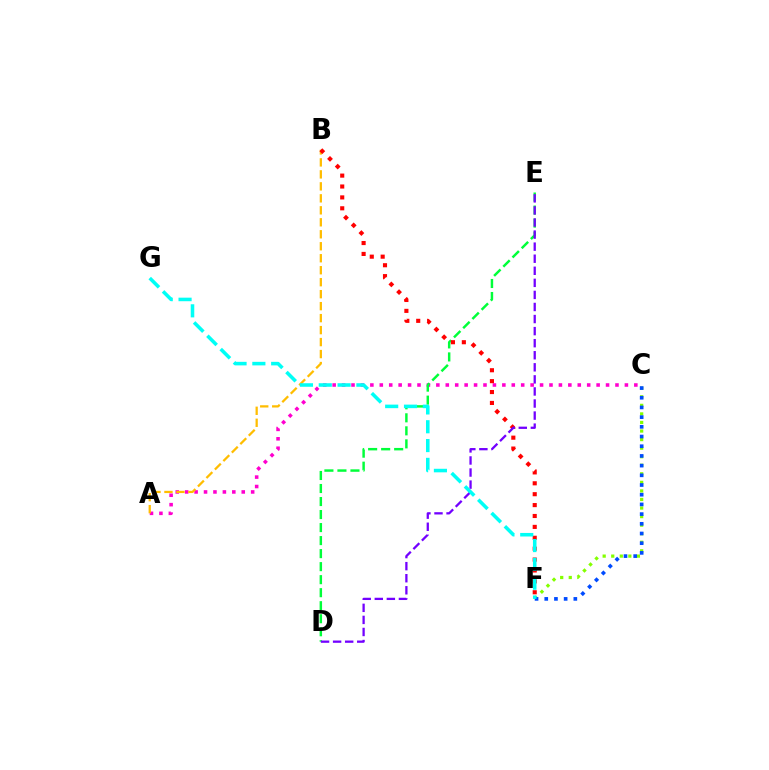{('A', 'C'): [{'color': '#ff00cf', 'line_style': 'dotted', 'thickness': 2.56}], ('A', 'B'): [{'color': '#ffbd00', 'line_style': 'dashed', 'thickness': 1.63}], ('D', 'E'): [{'color': '#00ff39', 'line_style': 'dashed', 'thickness': 1.77}, {'color': '#7200ff', 'line_style': 'dashed', 'thickness': 1.64}], ('C', 'F'): [{'color': '#84ff00', 'line_style': 'dotted', 'thickness': 2.32}, {'color': '#004bff', 'line_style': 'dotted', 'thickness': 2.63}], ('B', 'F'): [{'color': '#ff0000', 'line_style': 'dotted', 'thickness': 2.96}], ('F', 'G'): [{'color': '#00fff6', 'line_style': 'dashed', 'thickness': 2.56}]}